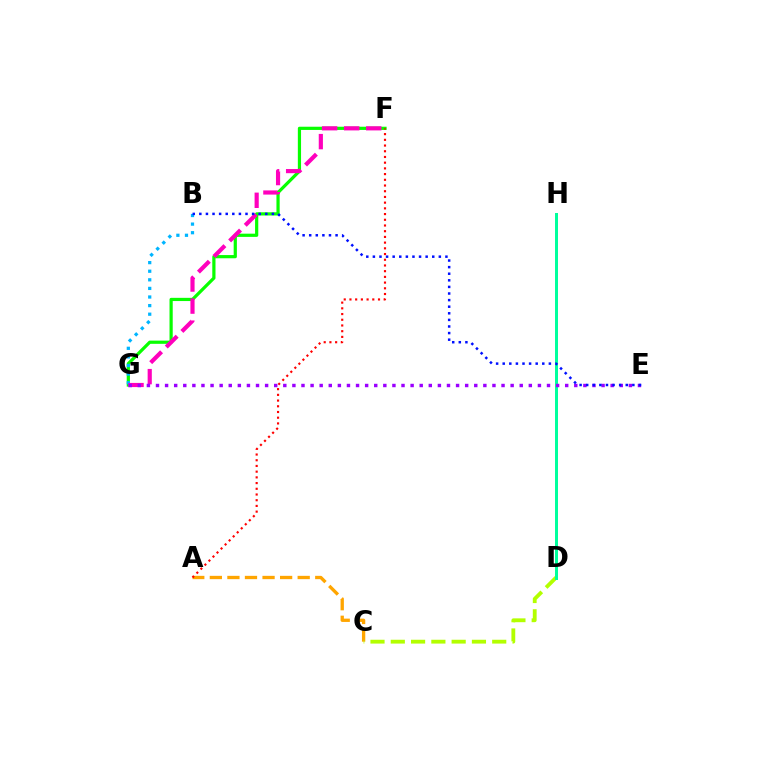{('F', 'G'): [{'color': '#08ff00', 'line_style': 'solid', 'thickness': 2.31}, {'color': '#ff00bd', 'line_style': 'dashed', 'thickness': 3.0}], ('B', 'G'): [{'color': '#00b5ff', 'line_style': 'dotted', 'thickness': 2.34}], ('A', 'C'): [{'color': '#ffa500', 'line_style': 'dashed', 'thickness': 2.39}], ('A', 'F'): [{'color': '#ff0000', 'line_style': 'dotted', 'thickness': 1.55}], ('C', 'D'): [{'color': '#b3ff00', 'line_style': 'dashed', 'thickness': 2.76}], ('D', 'H'): [{'color': '#00ff9d', 'line_style': 'solid', 'thickness': 2.15}], ('E', 'G'): [{'color': '#9b00ff', 'line_style': 'dotted', 'thickness': 2.47}], ('B', 'E'): [{'color': '#0010ff', 'line_style': 'dotted', 'thickness': 1.79}]}